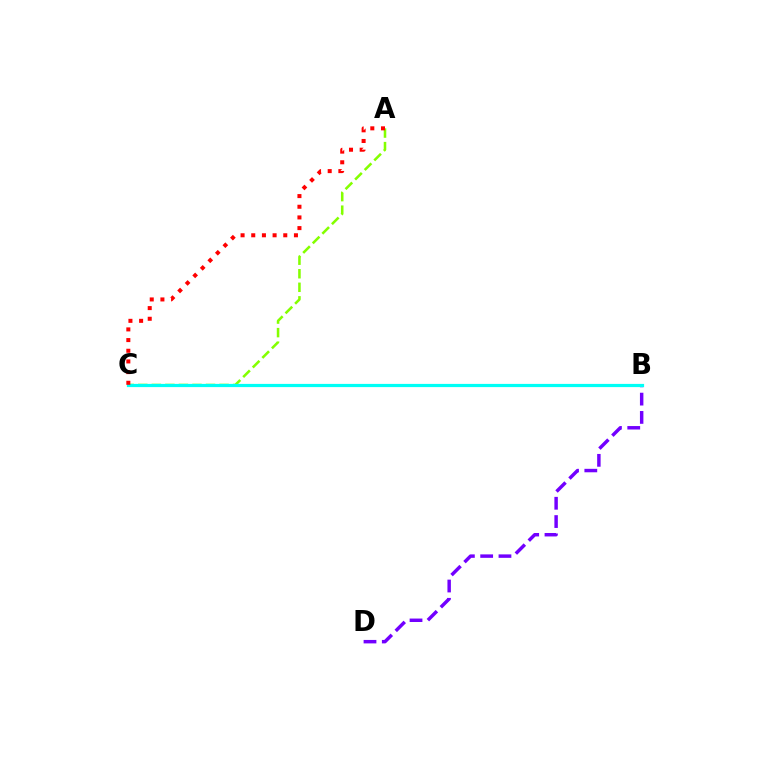{('B', 'D'): [{'color': '#7200ff', 'line_style': 'dashed', 'thickness': 2.49}], ('A', 'C'): [{'color': '#84ff00', 'line_style': 'dashed', 'thickness': 1.84}, {'color': '#ff0000', 'line_style': 'dotted', 'thickness': 2.9}], ('B', 'C'): [{'color': '#00fff6', 'line_style': 'solid', 'thickness': 2.31}]}